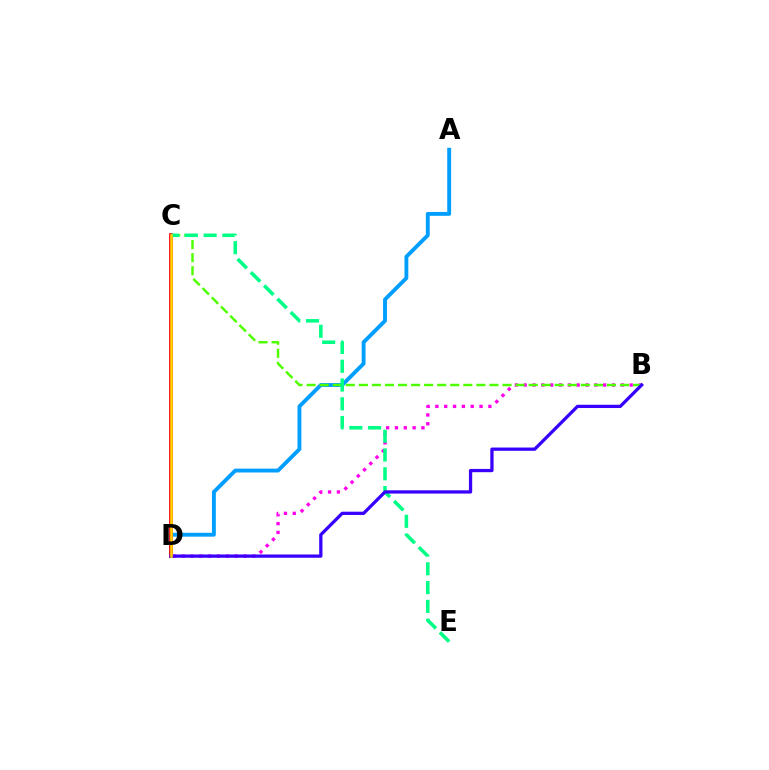{('B', 'D'): [{'color': '#ff00ed', 'line_style': 'dotted', 'thickness': 2.4}, {'color': '#3700ff', 'line_style': 'solid', 'thickness': 2.35}], ('A', 'D'): [{'color': '#009eff', 'line_style': 'solid', 'thickness': 2.78}], ('C', 'D'): [{'color': '#ff0000', 'line_style': 'solid', 'thickness': 2.68}, {'color': '#ffd500', 'line_style': 'solid', 'thickness': 1.84}], ('B', 'C'): [{'color': '#4fff00', 'line_style': 'dashed', 'thickness': 1.77}], ('C', 'E'): [{'color': '#00ff86', 'line_style': 'dashed', 'thickness': 2.55}]}